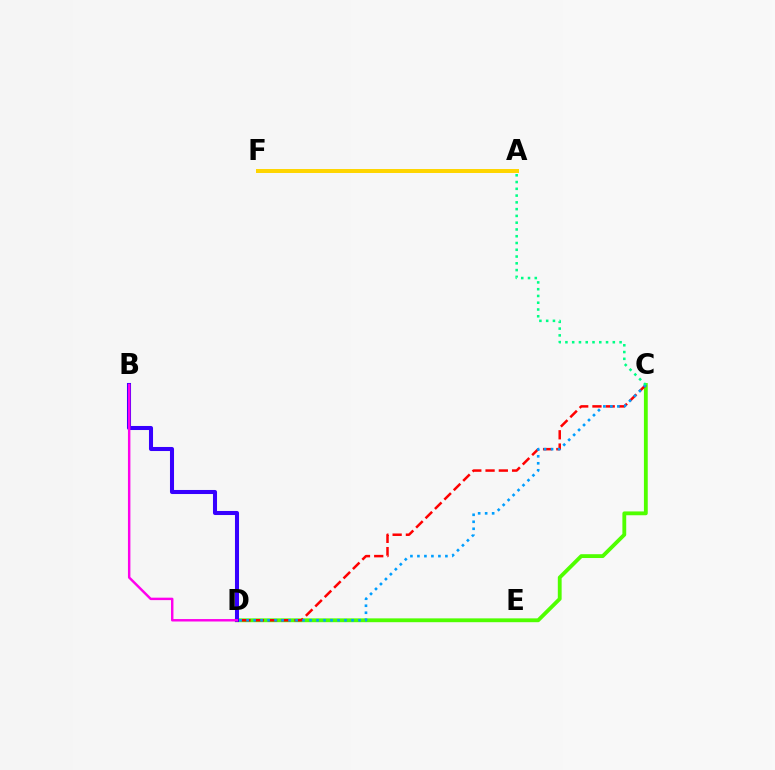{('C', 'D'): [{'color': '#4fff00', 'line_style': 'solid', 'thickness': 2.75}, {'color': '#ff0000', 'line_style': 'dashed', 'thickness': 1.8}, {'color': '#009eff', 'line_style': 'dotted', 'thickness': 1.9}], ('B', 'D'): [{'color': '#3700ff', 'line_style': 'solid', 'thickness': 2.92}, {'color': '#ff00ed', 'line_style': 'solid', 'thickness': 1.76}], ('A', 'F'): [{'color': '#ffd500', 'line_style': 'solid', 'thickness': 2.86}], ('A', 'C'): [{'color': '#00ff86', 'line_style': 'dotted', 'thickness': 1.84}]}